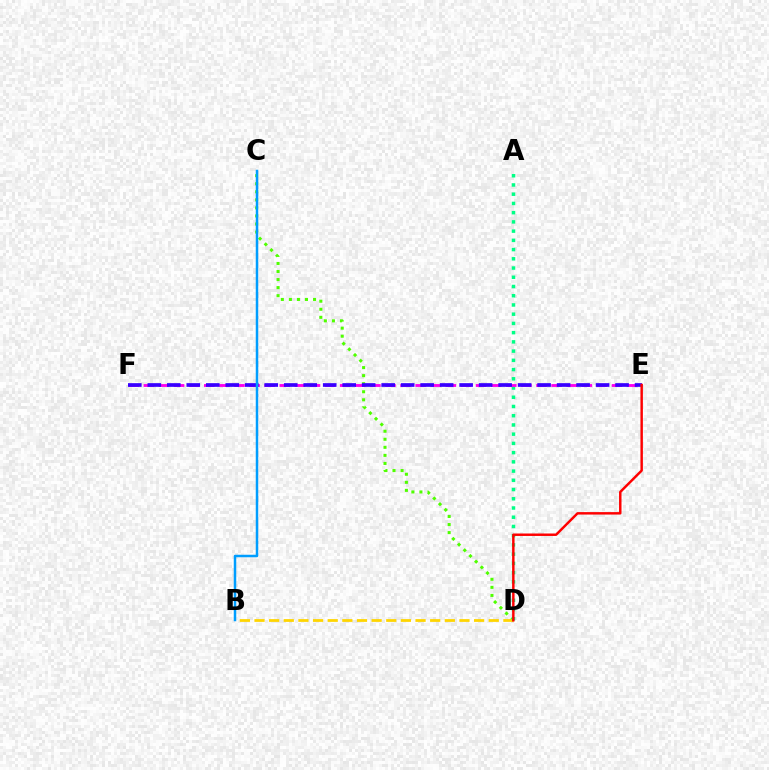{('C', 'D'): [{'color': '#4fff00', 'line_style': 'dotted', 'thickness': 2.19}], ('B', 'D'): [{'color': '#ffd500', 'line_style': 'dashed', 'thickness': 1.99}], ('A', 'D'): [{'color': '#00ff86', 'line_style': 'dotted', 'thickness': 2.51}], ('E', 'F'): [{'color': '#ff00ed', 'line_style': 'dashed', 'thickness': 2.05}, {'color': '#3700ff', 'line_style': 'dashed', 'thickness': 2.65}], ('D', 'E'): [{'color': '#ff0000', 'line_style': 'solid', 'thickness': 1.77}], ('B', 'C'): [{'color': '#009eff', 'line_style': 'solid', 'thickness': 1.8}]}